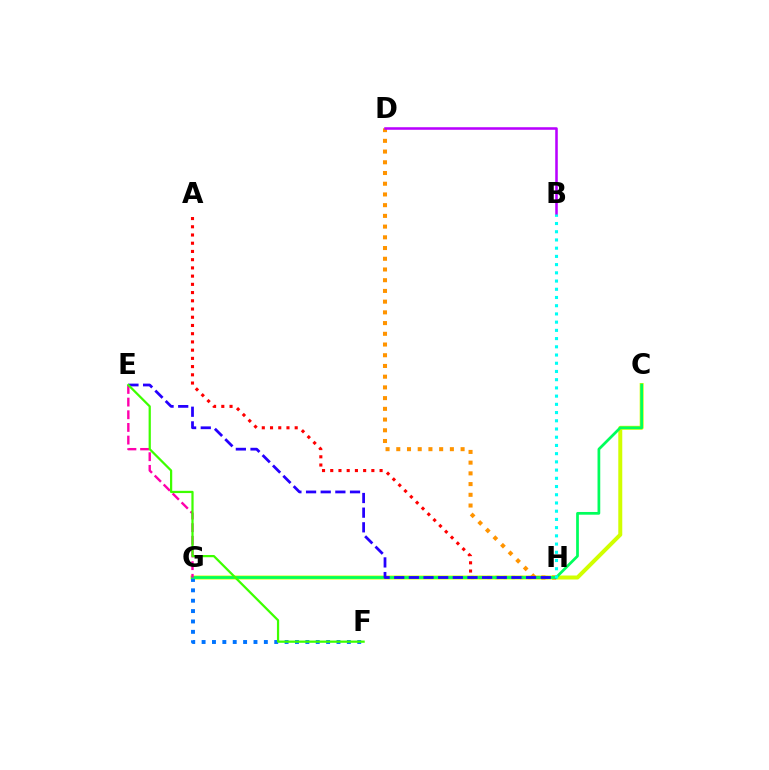{('C', 'G'): [{'color': '#d1ff00', 'line_style': 'solid', 'thickness': 2.86}, {'color': '#00ff5c', 'line_style': 'solid', 'thickness': 1.97}], ('F', 'G'): [{'color': '#0074ff', 'line_style': 'dotted', 'thickness': 2.82}], ('A', 'H'): [{'color': '#ff0000', 'line_style': 'dotted', 'thickness': 2.23}], ('D', 'H'): [{'color': '#ff9400', 'line_style': 'dotted', 'thickness': 2.91}], ('B', 'D'): [{'color': '#b900ff', 'line_style': 'solid', 'thickness': 1.83}], ('E', 'G'): [{'color': '#ff00ac', 'line_style': 'dashed', 'thickness': 1.72}], ('E', 'H'): [{'color': '#2500ff', 'line_style': 'dashed', 'thickness': 1.99}], ('E', 'F'): [{'color': '#3dff00', 'line_style': 'solid', 'thickness': 1.61}], ('B', 'H'): [{'color': '#00fff6', 'line_style': 'dotted', 'thickness': 2.23}]}